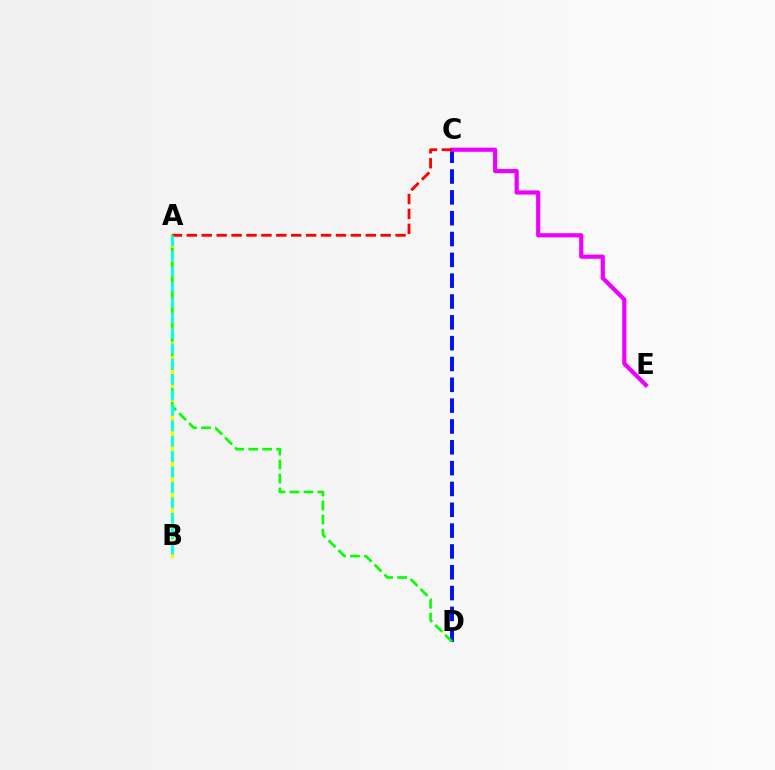{('C', 'D'): [{'color': '#0010ff', 'line_style': 'dashed', 'thickness': 2.83}], ('C', 'E'): [{'color': '#ee00ff', 'line_style': 'solid', 'thickness': 3.0}], ('A', 'B'): [{'color': '#fcf500', 'line_style': 'solid', 'thickness': 2.39}, {'color': '#00fff6', 'line_style': 'dashed', 'thickness': 2.09}], ('A', 'D'): [{'color': '#08ff00', 'line_style': 'dashed', 'thickness': 1.9}], ('A', 'C'): [{'color': '#ff0000', 'line_style': 'dashed', 'thickness': 2.03}]}